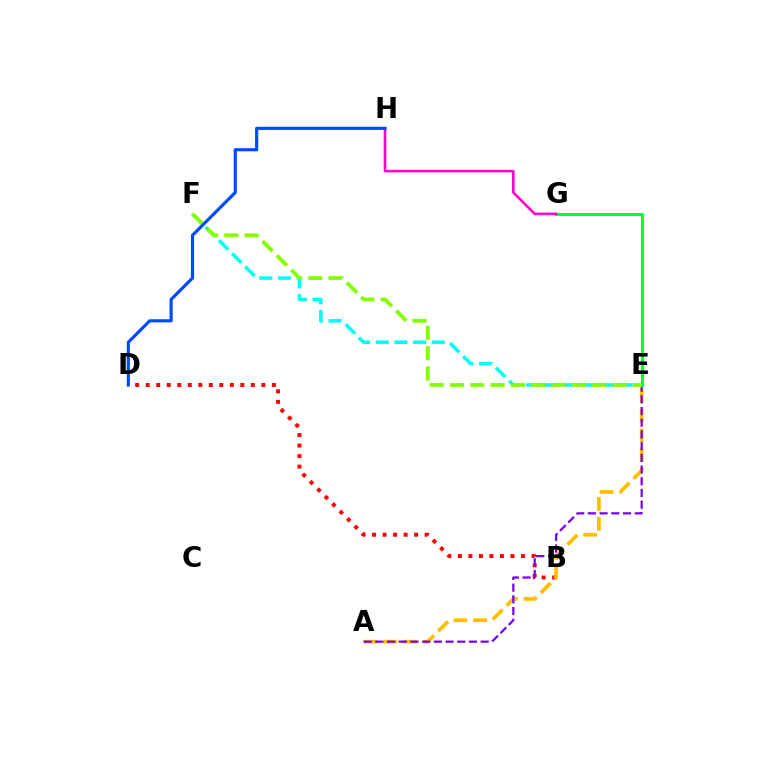{('B', 'D'): [{'color': '#ff0000', 'line_style': 'dotted', 'thickness': 2.86}], ('A', 'E'): [{'color': '#ffbd00', 'line_style': 'dashed', 'thickness': 2.68}, {'color': '#7200ff', 'line_style': 'dashed', 'thickness': 1.59}], ('E', 'G'): [{'color': '#00ff39', 'line_style': 'solid', 'thickness': 2.22}], ('G', 'H'): [{'color': '#ff00cf', 'line_style': 'solid', 'thickness': 1.87}], ('E', 'F'): [{'color': '#00fff6', 'line_style': 'dashed', 'thickness': 2.54}, {'color': '#84ff00', 'line_style': 'dashed', 'thickness': 2.76}], ('D', 'H'): [{'color': '#004bff', 'line_style': 'solid', 'thickness': 2.27}]}